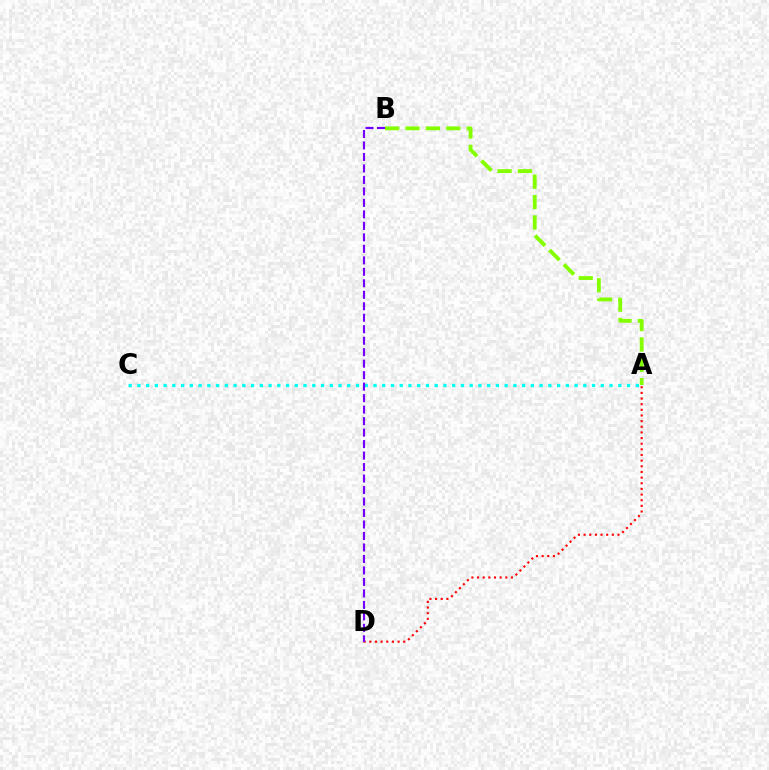{('A', 'D'): [{'color': '#ff0000', 'line_style': 'dotted', 'thickness': 1.53}], ('A', 'C'): [{'color': '#00fff6', 'line_style': 'dotted', 'thickness': 2.38}], ('A', 'B'): [{'color': '#84ff00', 'line_style': 'dashed', 'thickness': 2.77}], ('B', 'D'): [{'color': '#7200ff', 'line_style': 'dashed', 'thickness': 1.56}]}